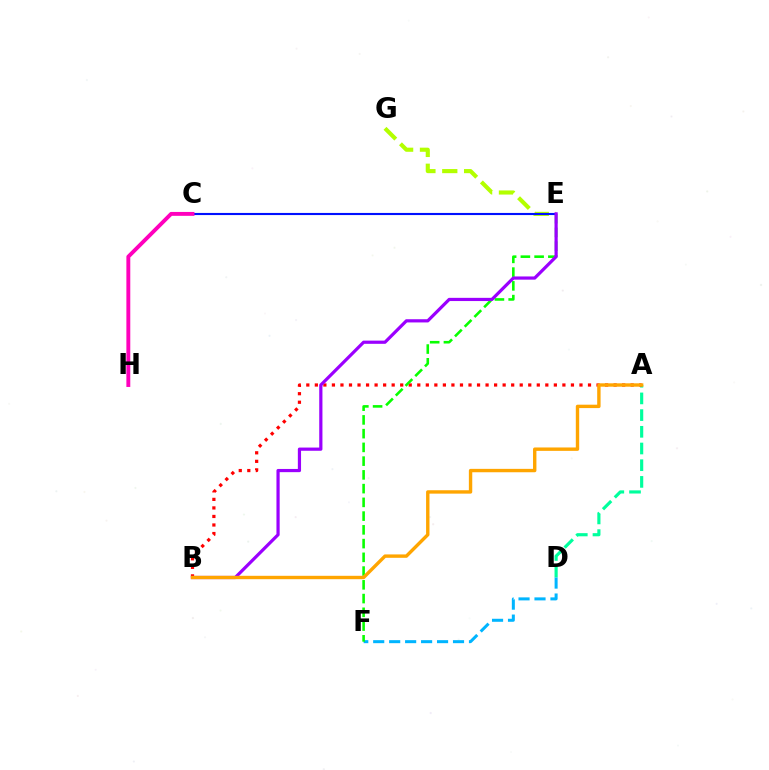{('A', 'D'): [{'color': '#00ff9d', 'line_style': 'dashed', 'thickness': 2.27}], ('A', 'B'): [{'color': '#ff0000', 'line_style': 'dotted', 'thickness': 2.32}, {'color': '#ffa500', 'line_style': 'solid', 'thickness': 2.44}], ('D', 'F'): [{'color': '#00b5ff', 'line_style': 'dashed', 'thickness': 2.17}], ('E', 'F'): [{'color': '#08ff00', 'line_style': 'dashed', 'thickness': 1.87}], ('E', 'G'): [{'color': '#b3ff00', 'line_style': 'dashed', 'thickness': 2.97}], ('C', 'E'): [{'color': '#0010ff', 'line_style': 'solid', 'thickness': 1.53}], ('B', 'E'): [{'color': '#9b00ff', 'line_style': 'solid', 'thickness': 2.31}], ('C', 'H'): [{'color': '#ff00bd', 'line_style': 'solid', 'thickness': 2.81}]}